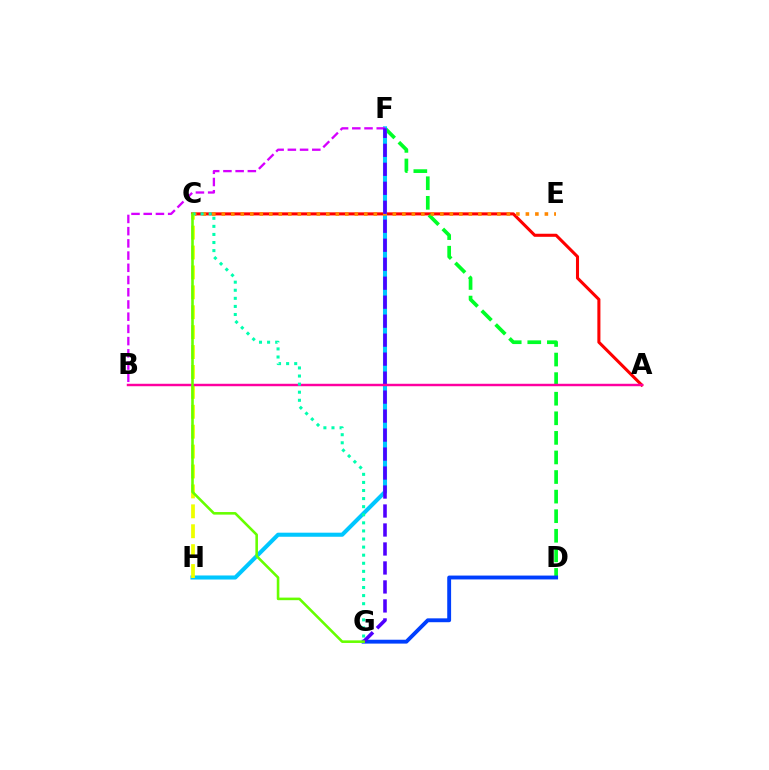{('A', 'C'): [{'color': '#ff0000', 'line_style': 'solid', 'thickness': 2.2}], ('D', 'F'): [{'color': '#00ff27', 'line_style': 'dashed', 'thickness': 2.66}], ('D', 'G'): [{'color': '#003fff', 'line_style': 'solid', 'thickness': 2.79}], ('F', 'H'): [{'color': '#00c7ff', 'line_style': 'solid', 'thickness': 2.93}], ('B', 'F'): [{'color': '#d600ff', 'line_style': 'dashed', 'thickness': 1.66}], ('C', 'E'): [{'color': '#ff8800', 'line_style': 'dotted', 'thickness': 2.58}], ('F', 'G'): [{'color': '#4f00ff', 'line_style': 'dashed', 'thickness': 2.58}], ('C', 'H'): [{'color': '#eeff00', 'line_style': 'dashed', 'thickness': 2.7}], ('A', 'B'): [{'color': '#ff00a0', 'line_style': 'solid', 'thickness': 1.76}], ('C', 'G'): [{'color': '#00ffaf', 'line_style': 'dotted', 'thickness': 2.2}, {'color': '#66ff00', 'line_style': 'solid', 'thickness': 1.86}]}